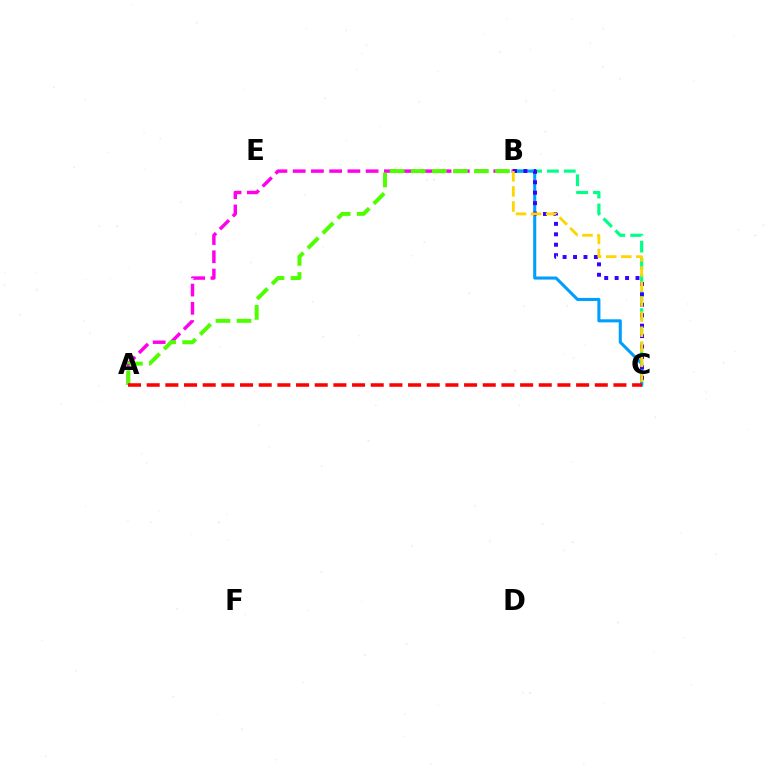{('B', 'C'): [{'color': '#00ff86', 'line_style': 'dashed', 'thickness': 2.29}, {'color': '#009eff', 'line_style': 'solid', 'thickness': 2.21}, {'color': '#3700ff', 'line_style': 'dotted', 'thickness': 2.83}, {'color': '#ffd500', 'line_style': 'dashed', 'thickness': 2.05}], ('A', 'B'): [{'color': '#ff00ed', 'line_style': 'dashed', 'thickness': 2.48}, {'color': '#4fff00', 'line_style': 'dashed', 'thickness': 2.86}], ('A', 'C'): [{'color': '#ff0000', 'line_style': 'dashed', 'thickness': 2.54}]}